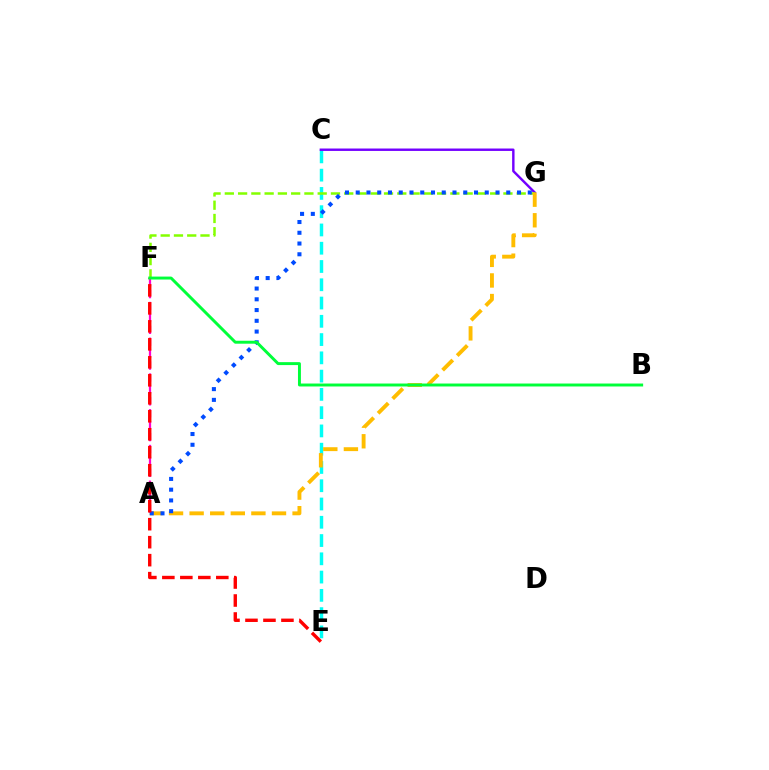{('C', 'E'): [{'color': '#00fff6', 'line_style': 'dashed', 'thickness': 2.48}], ('C', 'G'): [{'color': '#7200ff', 'line_style': 'solid', 'thickness': 1.74}], ('F', 'G'): [{'color': '#84ff00', 'line_style': 'dashed', 'thickness': 1.8}], ('A', 'G'): [{'color': '#ffbd00', 'line_style': 'dashed', 'thickness': 2.8}, {'color': '#004bff', 'line_style': 'dotted', 'thickness': 2.92}], ('A', 'F'): [{'color': '#ff00cf', 'line_style': 'dashed', 'thickness': 1.62}], ('E', 'F'): [{'color': '#ff0000', 'line_style': 'dashed', 'thickness': 2.44}], ('B', 'F'): [{'color': '#00ff39', 'line_style': 'solid', 'thickness': 2.12}]}